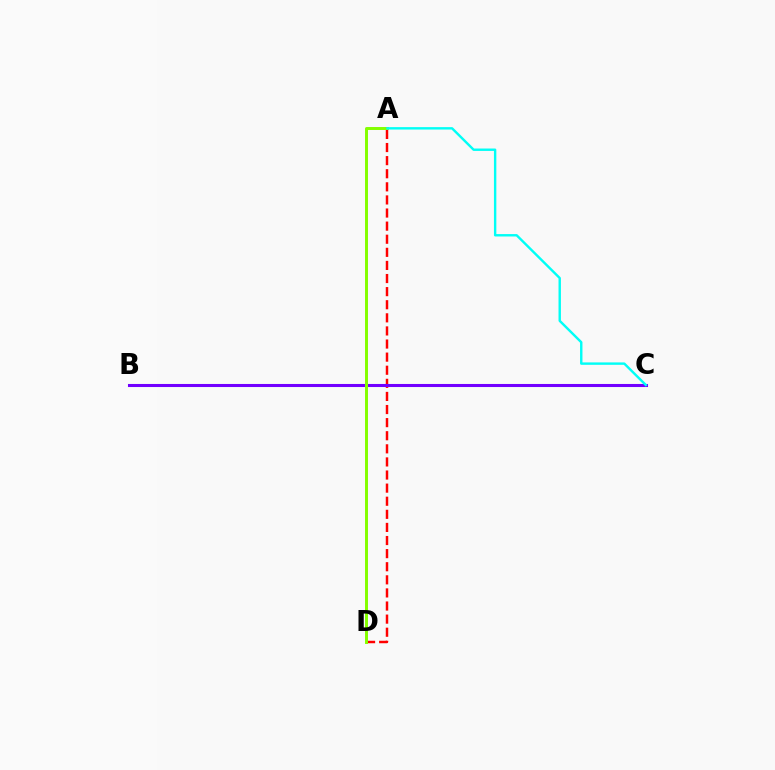{('A', 'D'): [{'color': '#ff0000', 'line_style': 'dashed', 'thickness': 1.78}, {'color': '#84ff00', 'line_style': 'solid', 'thickness': 2.13}], ('B', 'C'): [{'color': '#7200ff', 'line_style': 'solid', 'thickness': 2.21}], ('A', 'C'): [{'color': '#00fff6', 'line_style': 'solid', 'thickness': 1.73}]}